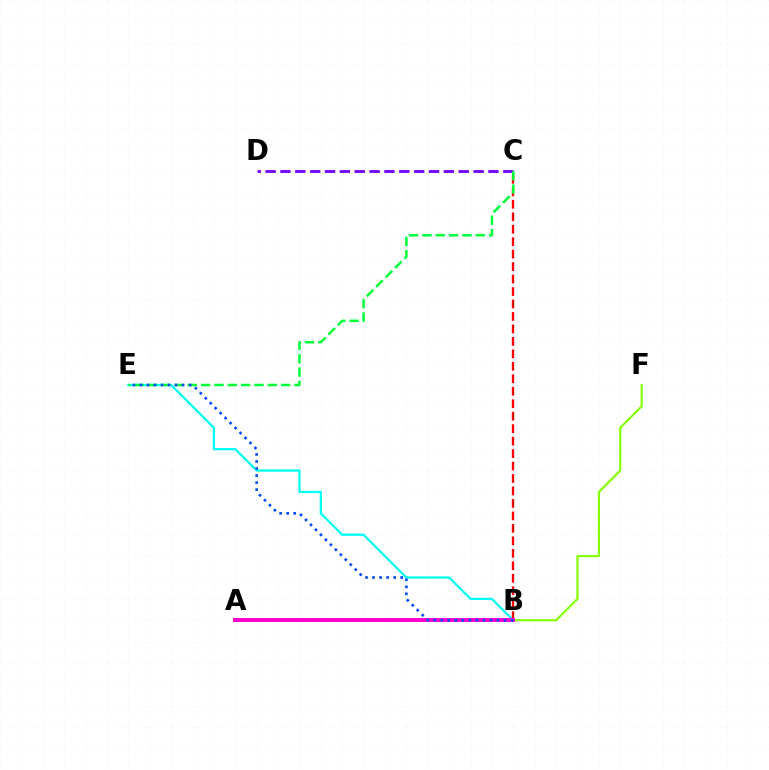{('B', 'E'): [{'color': '#00fff6', 'line_style': 'solid', 'thickness': 1.63}, {'color': '#004bff', 'line_style': 'dotted', 'thickness': 1.91}], ('A', 'B'): [{'color': '#ffbd00', 'line_style': 'dashed', 'thickness': 2.59}, {'color': '#ff00cf', 'line_style': 'solid', 'thickness': 2.86}], ('A', 'F'): [{'color': '#84ff00', 'line_style': 'solid', 'thickness': 1.55}], ('B', 'C'): [{'color': '#ff0000', 'line_style': 'dashed', 'thickness': 1.69}], ('C', 'D'): [{'color': '#7200ff', 'line_style': 'dashed', 'thickness': 2.02}], ('C', 'E'): [{'color': '#00ff39', 'line_style': 'dashed', 'thickness': 1.81}]}